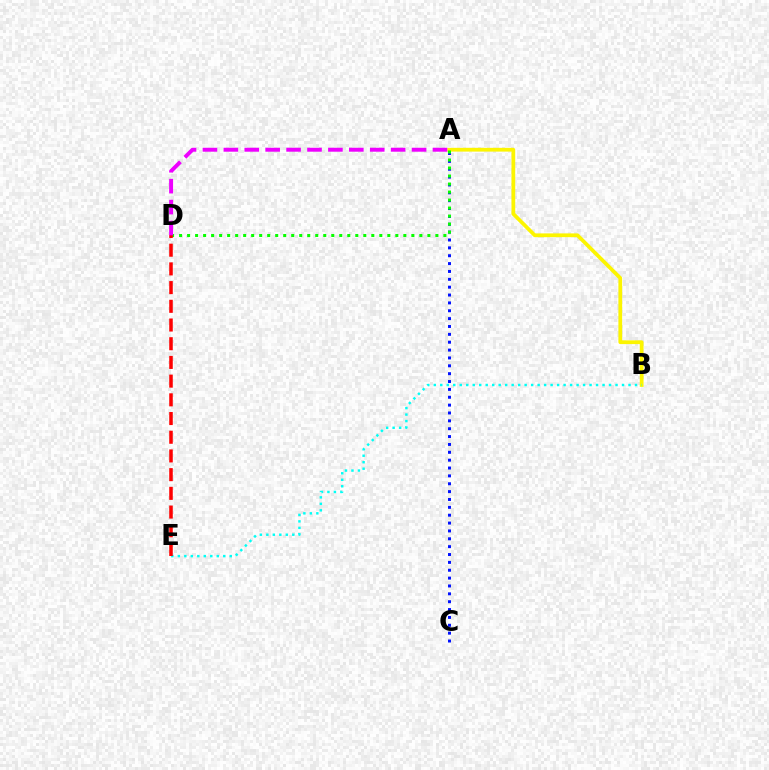{('A', 'B'): [{'color': '#fcf500', 'line_style': 'solid', 'thickness': 2.71}], ('B', 'E'): [{'color': '#00fff6', 'line_style': 'dotted', 'thickness': 1.76}], ('A', 'C'): [{'color': '#0010ff', 'line_style': 'dotted', 'thickness': 2.14}], ('A', 'D'): [{'color': '#08ff00', 'line_style': 'dotted', 'thickness': 2.18}, {'color': '#ee00ff', 'line_style': 'dashed', 'thickness': 2.84}], ('D', 'E'): [{'color': '#ff0000', 'line_style': 'dashed', 'thickness': 2.54}]}